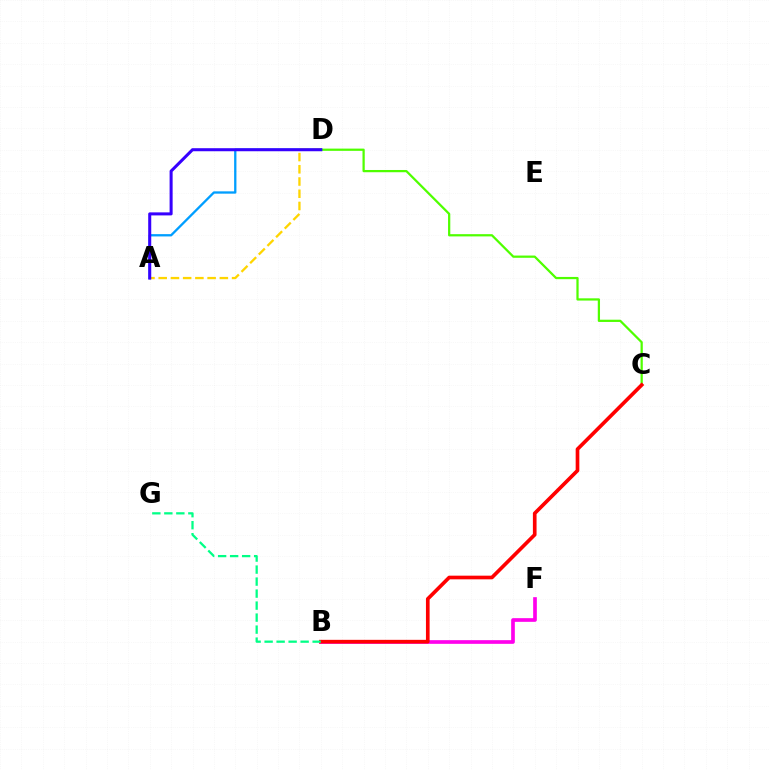{('C', 'D'): [{'color': '#4fff00', 'line_style': 'solid', 'thickness': 1.61}], ('B', 'F'): [{'color': '#ff00ed', 'line_style': 'solid', 'thickness': 2.64}], ('B', 'C'): [{'color': '#ff0000', 'line_style': 'solid', 'thickness': 2.64}], ('A', 'D'): [{'color': '#009eff', 'line_style': 'solid', 'thickness': 1.66}, {'color': '#ffd500', 'line_style': 'dashed', 'thickness': 1.66}, {'color': '#3700ff', 'line_style': 'solid', 'thickness': 2.19}], ('B', 'G'): [{'color': '#00ff86', 'line_style': 'dashed', 'thickness': 1.63}]}